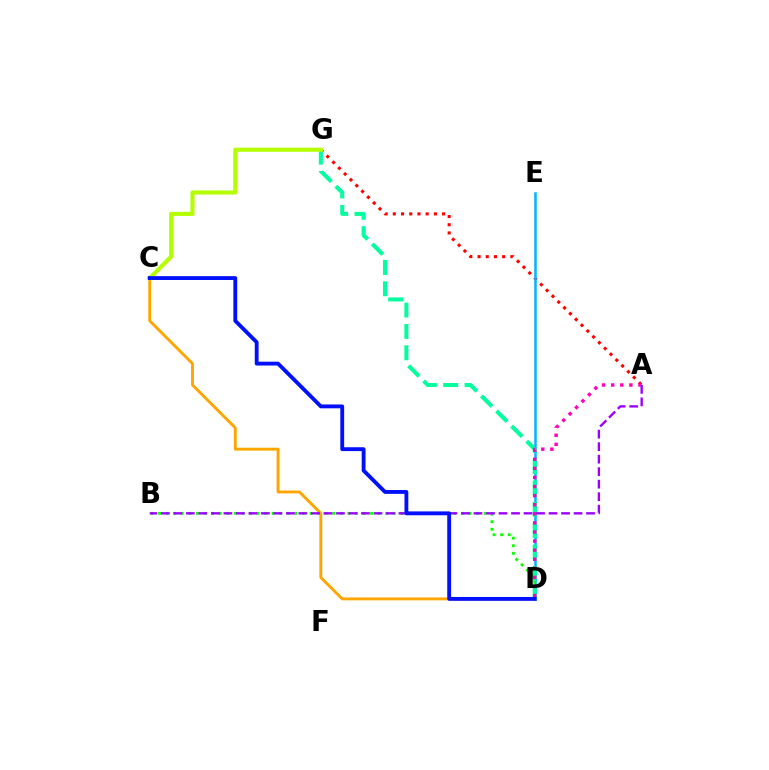{('C', 'D'): [{'color': '#ffa500', 'line_style': 'solid', 'thickness': 2.08}, {'color': '#0010ff', 'line_style': 'solid', 'thickness': 2.77}], ('A', 'G'): [{'color': '#ff0000', 'line_style': 'dotted', 'thickness': 2.23}], ('D', 'E'): [{'color': '#00b5ff', 'line_style': 'solid', 'thickness': 1.81}], ('B', 'D'): [{'color': '#08ff00', 'line_style': 'dotted', 'thickness': 2.06}], ('D', 'G'): [{'color': '#00ff9d', 'line_style': 'dashed', 'thickness': 2.9}], ('C', 'G'): [{'color': '#b3ff00', 'line_style': 'solid', 'thickness': 2.95}], ('A', 'D'): [{'color': '#ff00bd', 'line_style': 'dotted', 'thickness': 2.47}], ('A', 'B'): [{'color': '#9b00ff', 'line_style': 'dashed', 'thickness': 1.7}]}